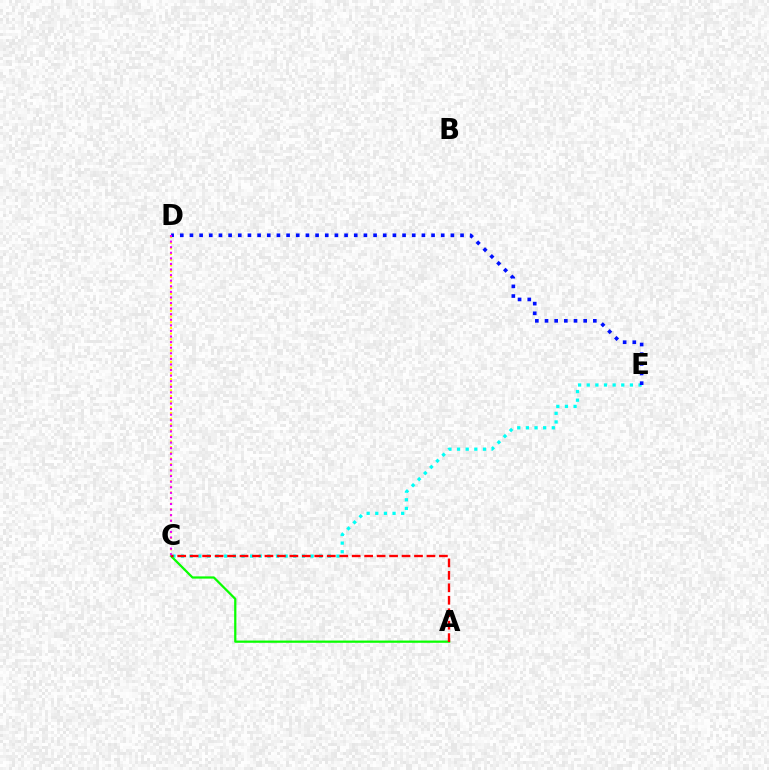{('C', 'D'): [{'color': '#fcf500', 'line_style': 'dotted', 'thickness': 1.54}, {'color': '#ee00ff', 'line_style': 'dotted', 'thickness': 1.52}], ('C', 'E'): [{'color': '#00fff6', 'line_style': 'dotted', 'thickness': 2.35}], ('D', 'E'): [{'color': '#0010ff', 'line_style': 'dotted', 'thickness': 2.63}], ('A', 'C'): [{'color': '#08ff00', 'line_style': 'solid', 'thickness': 1.61}, {'color': '#ff0000', 'line_style': 'dashed', 'thickness': 1.69}]}